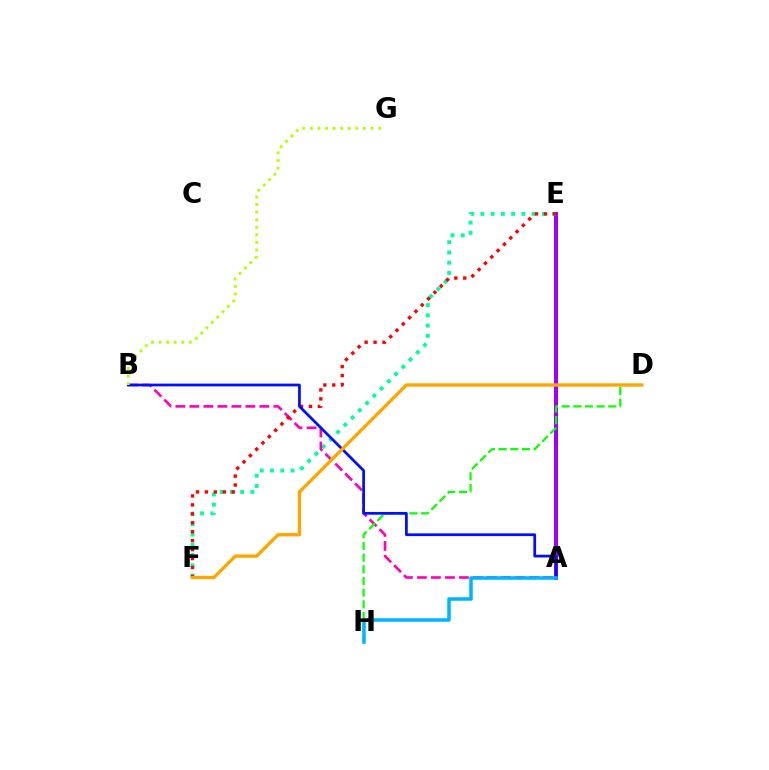{('A', 'E'): [{'color': '#9b00ff', 'line_style': 'solid', 'thickness': 2.88}], ('E', 'F'): [{'color': '#00ff9d', 'line_style': 'dotted', 'thickness': 2.79}, {'color': '#ff0000', 'line_style': 'dotted', 'thickness': 2.43}], ('A', 'B'): [{'color': '#ff00bd', 'line_style': 'dashed', 'thickness': 1.9}, {'color': '#0010ff', 'line_style': 'solid', 'thickness': 1.98}], ('D', 'H'): [{'color': '#08ff00', 'line_style': 'dashed', 'thickness': 1.58}], ('A', 'H'): [{'color': '#00b5ff', 'line_style': 'solid', 'thickness': 2.53}], ('D', 'F'): [{'color': '#ffa500', 'line_style': 'solid', 'thickness': 2.38}], ('B', 'G'): [{'color': '#b3ff00', 'line_style': 'dotted', 'thickness': 2.06}]}